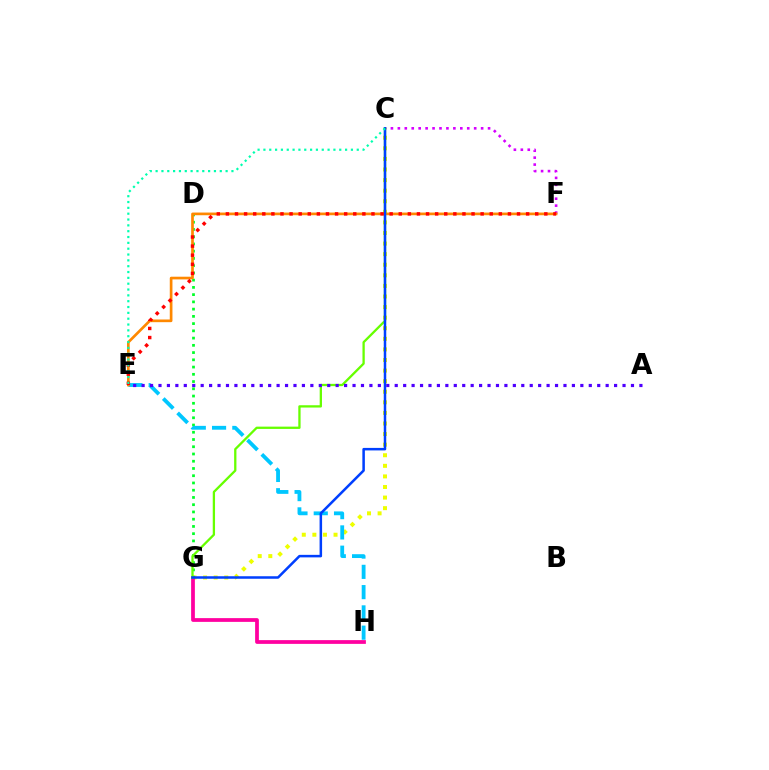{('C', 'G'): [{'color': '#eeff00', 'line_style': 'dotted', 'thickness': 2.88}, {'color': '#66ff00', 'line_style': 'solid', 'thickness': 1.65}, {'color': '#003fff', 'line_style': 'solid', 'thickness': 1.81}], ('G', 'H'): [{'color': '#ff00a0', 'line_style': 'solid', 'thickness': 2.7}], ('C', 'F'): [{'color': '#d600ff', 'line_style': 'dotted', 'thickness': 1.89}], ('D', 'G'): [{'color': '#00ff27', 'line_style': 'dotted', 'thickness': 1.97}], ('E', 'H'): [{'color': '#00c7ff', 'line_style': 'dashed', 'thickness': 2.75}], ('E', 'F'): [{'color': '#ff8800', 'line_style': 'solid', 'thickness': 1.93}, {'color': '#ff0000', 'line_style': 'dotted', 'thickness': 2.47}], ('C', 'E'): [{'color': '#00ffaf', 'line_style': 'dotted', 'thickness': 1.58}], ('A', 'E'): [{'color': '#4f00ff', 'line_style': 'dotted', 'thickness': 2.29}]}